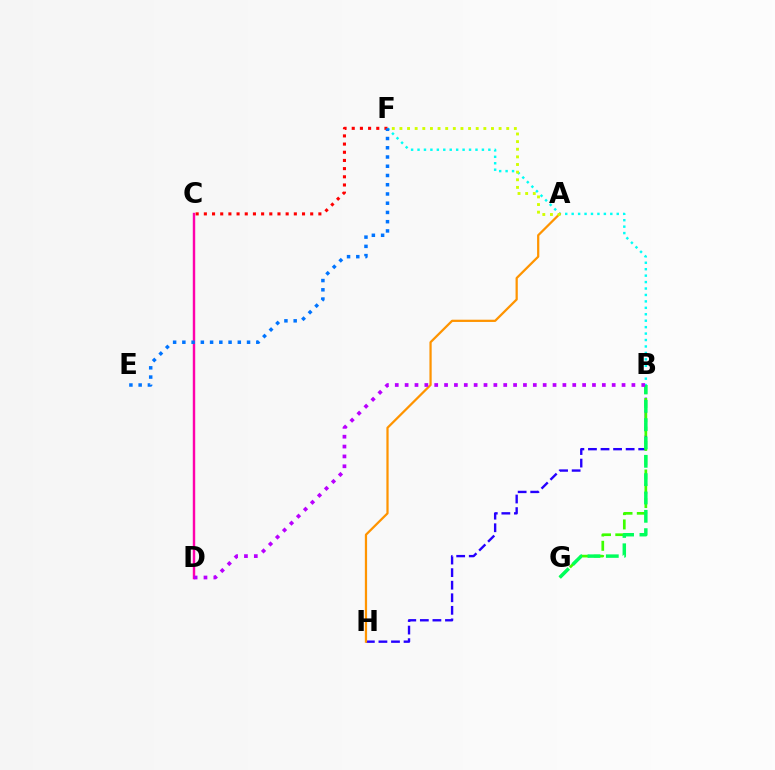{('B', 'H'): [{'color': '#2500ff', 'line_style': 'dashed', 'thickness': 1.71}], ('B', 'F'): [{'color': '#00fff6', 'line_style': 'dotted', 'thickness': 1.75}], ('B', 'G'): [{'color': '#3dff00', 'line_style': 'dashed', 'thickness': 1.94}, {'color': '#00ff5c', 'line_style': 'dashed', 'thickness': 2.49}], ('C', 'D'): [{'color': '#ff00ac', 'line_style': 'solid', 'thickness': 1.74}], ('C', 'F'): [{'color': '#ff0000', 'line_style': 'dotted', 'thickness': 2.22}], ('A', 'H'): [{'color': '#ff9400', 'line_style': 'solid', 'thickness': 1.61}], ('A', 'F'): [{'color': '#d1ff00', 'line_style': 'dotted', 'thickness': 2.07}], ('B', 'D'): [{'color': '#b900ff', 'line_style': 'dotted', 'thickness': 2.68}], ('E', 'F'): [{'color': '#0074ff', 'line_style': 'dotted', 'thickness': 2.51}]}